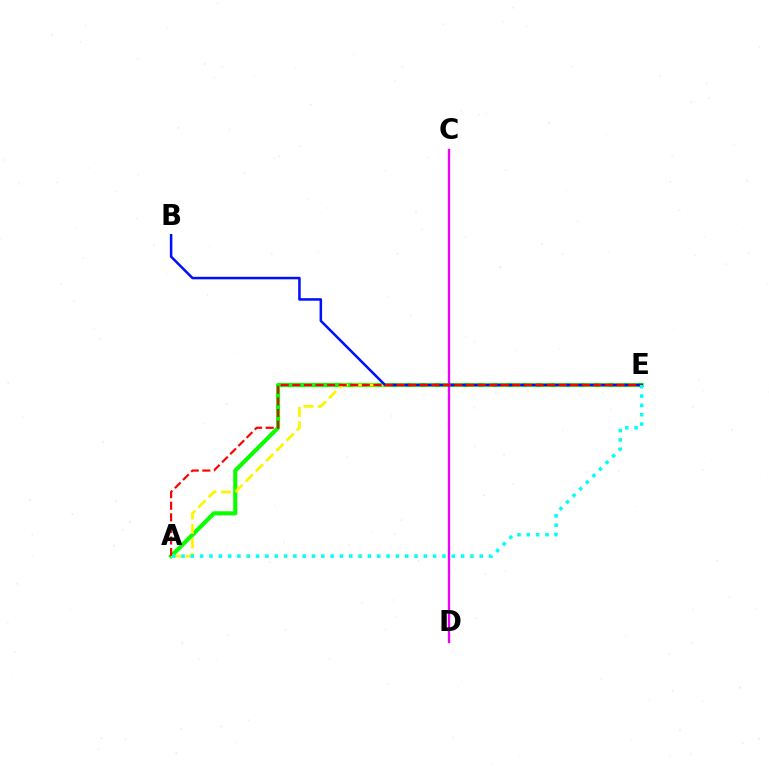{('A', 'E'): [{'color': '#08ff00', 'line_style': 'solid', 'thickness': 2.95}, {'color': '#fcf500', 'line_style': 'dashed', 'thickness': 1.97}, {'color': '#ff0000', 'line_style': 'dashed', 'thickness': 1.57}, {'color': '#00fff6', 'line_style': 'dotted', 'thickness': 2.53}], ('C', 'D'): [{'color': '#ee00ff', 'line_style': 'solid', 'thickness': 1.69}], ('B', 'E'): [{'color': '#0010ff', 'line_style': 'solid', 'thickness': 1.81}]}